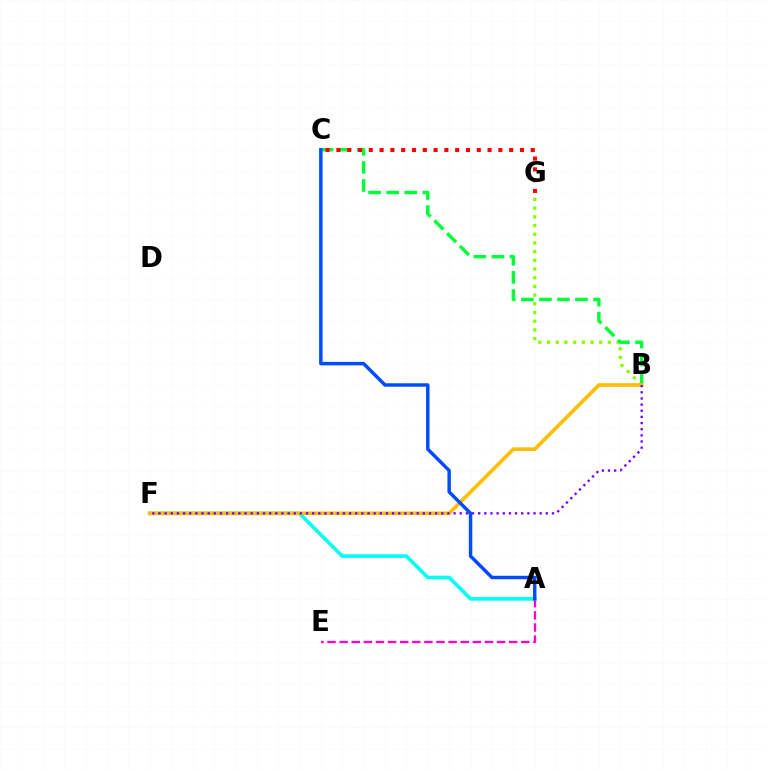{('A', 'E'): [{'color': '#ff00cf', 'line_style': 'dashed', 'thickness': 1.65}], ('B', 'G'): [{'color': '#84ff00', 'line_style': 'dotted', 'thickness': 2.36}], ('B', 'C'): [{'color': '#00ff39', 'line_style': 'dashed', 'thickness': 2.45}], ('A', 'F'): [{'color': '#00fff6', 'line_style': 'solid', 'thickness': 2.6}], ('B', 'F'): [{'color': '#ffbd00', 'line_style': 'solid', 'thickness': 2.65}, {'color': '#7200ff', 'line_style': 'dotted', 'thickness': 1.67}], ('C', 'G'): [{'color': '#ff0000', 'line_style': 'dotted', 'thickness': 2.93}], ('A', 'C'): [{'color': '#004bff', 'line_style': 'solid', 'thickness': 2.48}]}